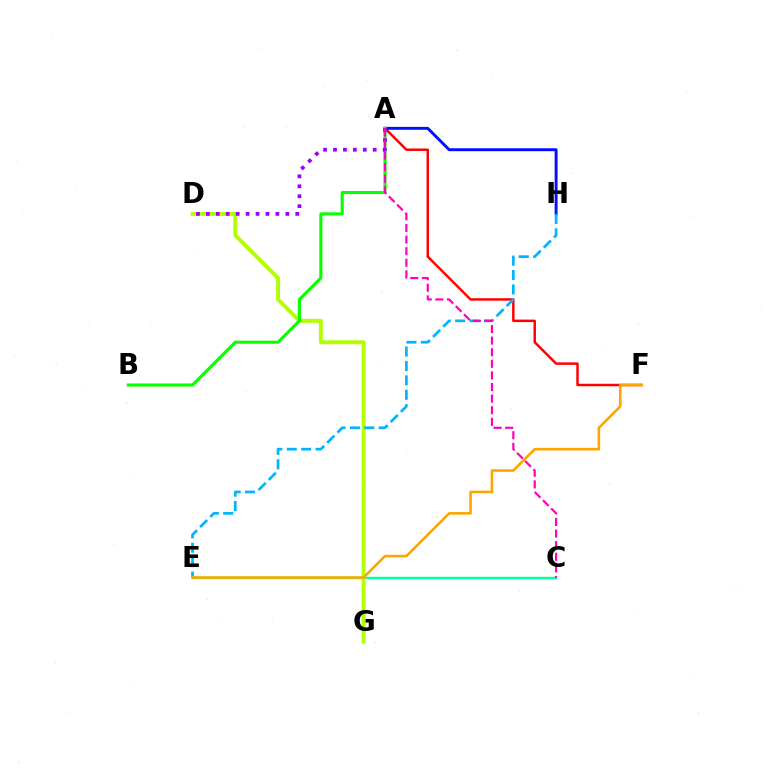{('C', 'E'): [{'color': '#00ff9d', 'line_style': 'solid', 'thickness': 1.72}], ('A', 'F'): [{'color': '#ff0000', 'line_style': 'solid', 'thickness': 1.78}], ('A', 'H'): [{'color': '#0010ff', 'line_style': 'solid', 'thickness': 2.1}], ('D', 'G'): [{'color': '#b3ff00', 'line_style': 'solid', 'thickness': 2.82}], ('E', 'H'): [{'color': '#00b5ff', 'line_style': 'dashed', 'thickness': 1.96}], ('A', 'B'): [{'color': '#08ff00', 'line_style': 'solid', 'thickness': 2.22}], ('A', 'D'): [{'color': '#9b00ff', 'line_style': 'dotted', 'thickness': 2.7}], ('E', 'F'): [{'color': '#ffa500', 'line_style': 'solid', 'thickness': 1.89}], ('A', 'C'): [{'color': '#ff00bd', 'line_style': 'dashed', 'thickness': 1.58}]}